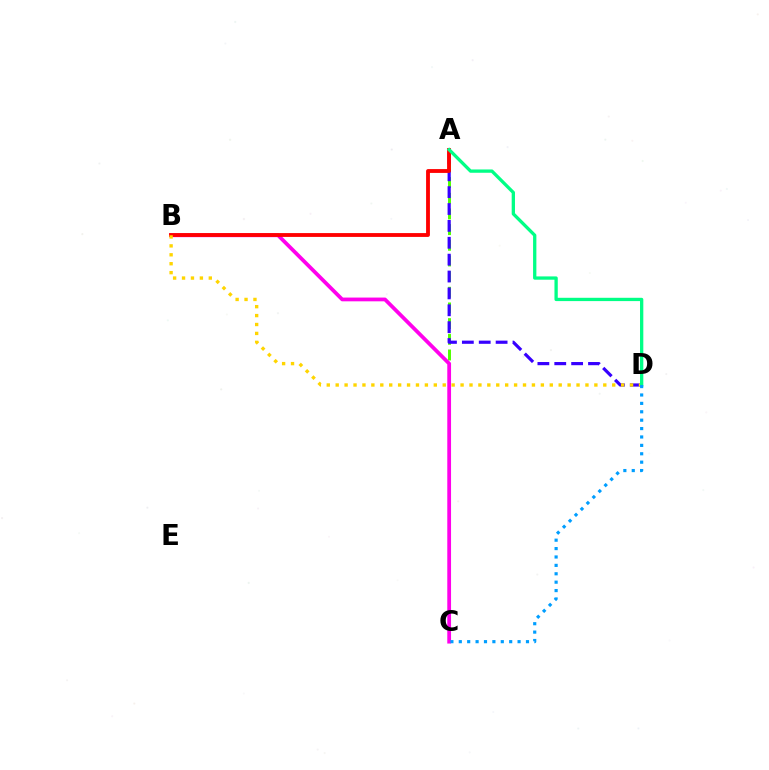{('A', 'C'): [{'color': '#4fff00', 'line_style': 'dashed', 'thickness': 2.13}], ('A', 'D'): [{'color': '#3700ff', 'line_style': 'dashed', 'thickness': 2.29}, {'color': '#00ff86', 'line_style': 'solid', 'thickness': 2.38}], ('B', 'C'): [{'color': '#ff00ed', 'line_style': 'solid', 'thickness': 2.71}], ('A', 'B'): [{'color': '#ff0000', 'line_style': 'solid', 'thickness': 2.76}], ('B', 'D'): [{'color': '#ffd500', 'line_style': 'dotted', 'thickness': 2.42}], ('C', 'D'): [{'color': '#009eff', 'line_style': 'dotted', 'thickness': 2.28}]}